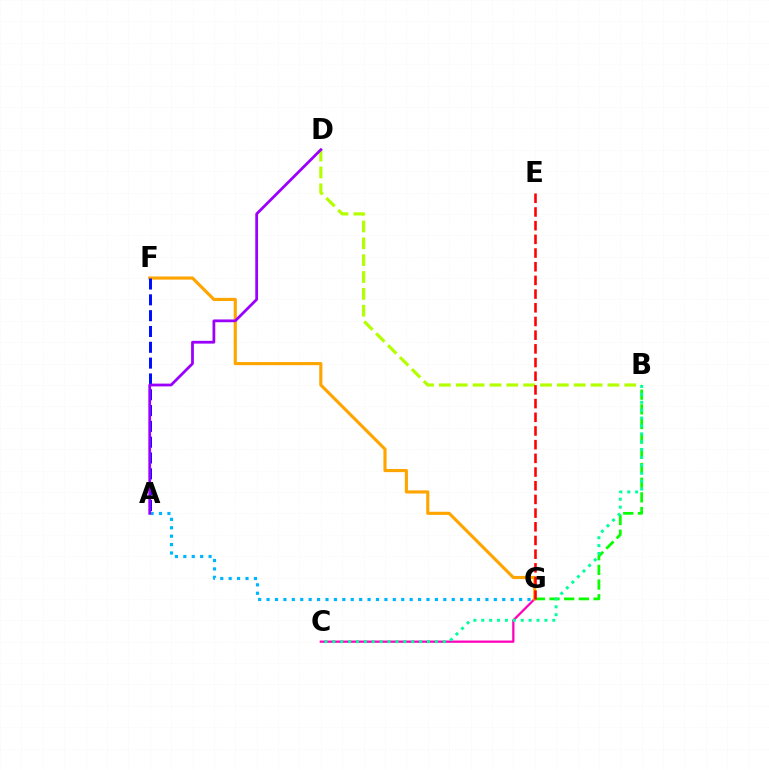{('A', 'G'): [{'color': '#00b5ff', 'line_style': 'dotted', 'thickness': 2.29}], ('B', 'D'): [{'color': '#b3ff00', 'line_style': 'dashed', 'thickness': 2.29}], ('B', 'G'): [{'color': '#08ff00', 'line_style': 'dashed', 'thickness': 1.99}], ('C', 'G'): [{'color': '#ff00bd', 'line_style': 'solid', 'thickness': 1.62}], ('F', 'G'): [{'color': '#ffa500', 'line_style': 'solid', 'thickness': 2.26}], ('A', 'F'): [{'color': '#0010ff', 'line_style': 'dashed', 'thickness': 2.15}], ('E', 'G'): [{'color': '#ff0000', 'line_style': 'dashed', 'thickness': 1.86}], ('B', 'C'): [{'color': '#00ff9d', 'line_style': 'dotted', 'thickness': 2.14}], ('A', 'D'): [{'color': '#9b00ff', 'line_style': 'solid', 'thickness': 2.0}]}